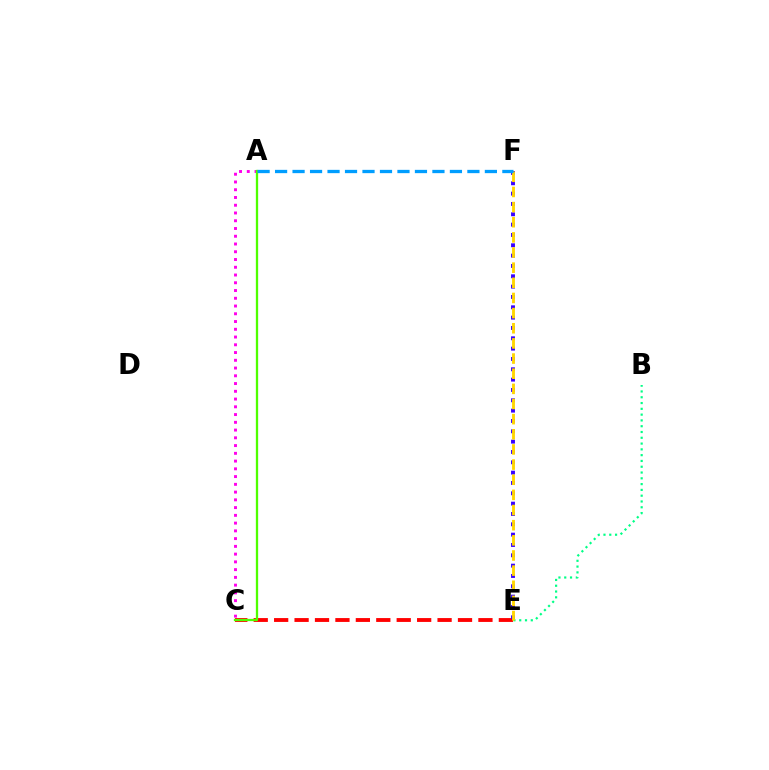{('C', 'E'): [{'color': '#ff0000', 'line_style': 'dashed', 'thickness': 2.78}], ('E', 'F'): [{'color': '#3700ff', 'line_style': 'dotted', 'thickness': 2.81}, {'color': '#ffd500', 'line_style': 'dashed', 'thickness': 2.06}], ('A', 'C'): [{'color': '#ff00ed', 'line_style': 'dotted', 'thickness': 2.11}, {'color': '#4fff00', 'line_style': 'solid', 'thickness': 1.66}], ('B', 'E'): [{'color': '#00ff86', 'line_style': 'dotted', 'thickness': 1.57}], ('A', 'F'): [{'color': '#009eff', 'line_style': 'dashed', 'thickness': 2.38}]}